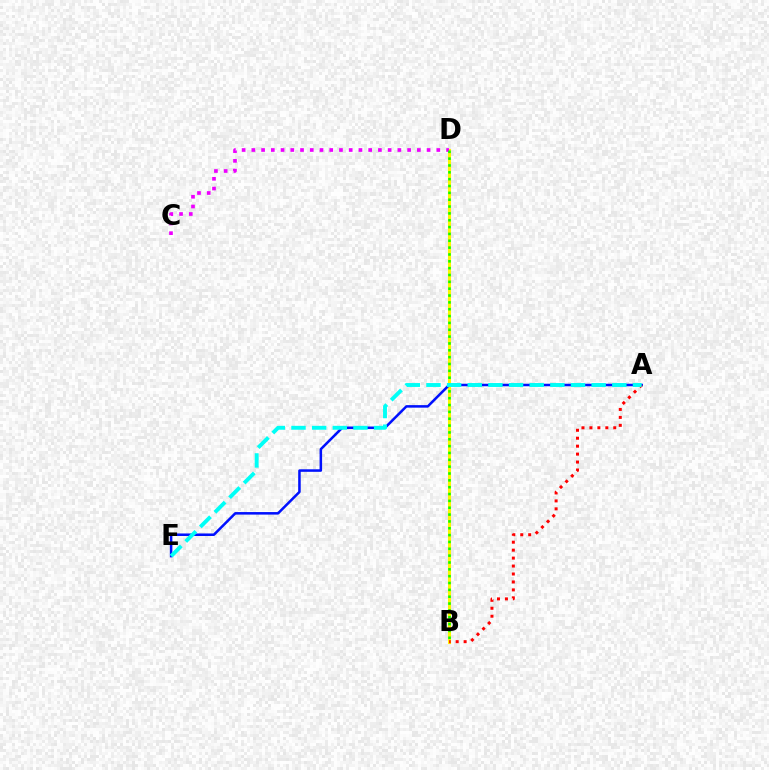{('B', 'D'): [{'color': '#fcf500', 'line_style': 'solid', 'thickness': 2.22}, {'color': '#08ff00', 'line_style': 'dotted', 'thickness': 1.86}], ('A', 'E'): [{'color': '#0010ff', 'line_style': 'solid', 'thickness': 1.82}, {'color': '#00fff6', 'line_style': 'dashed', 'thickness': 2.81}], ('C', 'D'): [{'color': '#ee00ff', 'line_style': 'dotted', 'thickness': 2.65}], ('A', 'B'): [{'color': '#ff0000', 'line_style': 'dotted', 'thickness': 2.16}]}